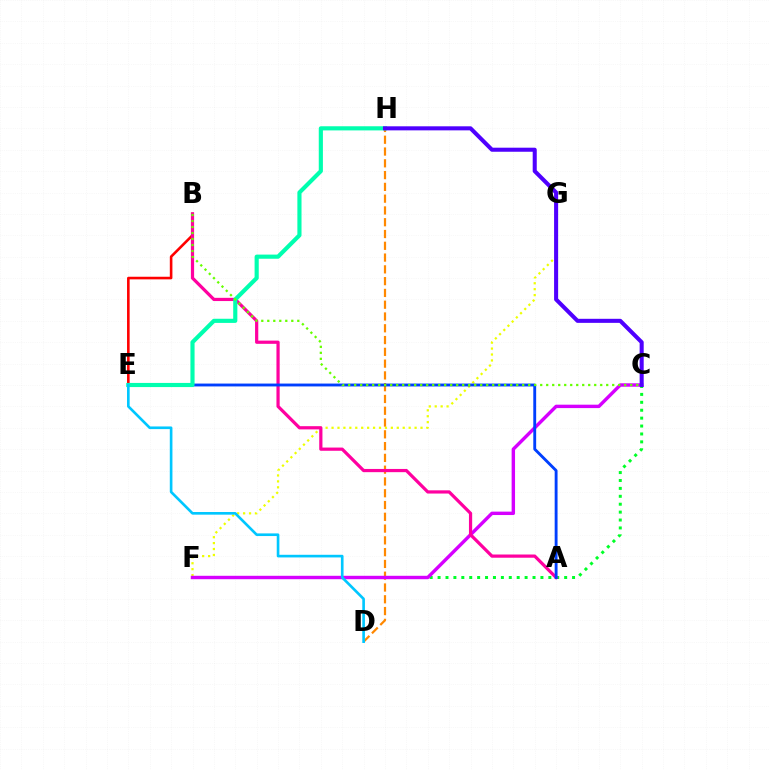{('B', 'E'): [{'color': '#ff0000', 'line_style': 'solid', 'thickness': 1.88}], ('F', 'G'): [{'color': '#eeff00', 'line_style': 'dotted', 'thickness': 1.61}], ('D', 'H'): [{'color': '#ff8800', 'line_style': 'dashed', 'thickness': 1.6}], ('C', 'F'): [{'color': '#00ff27', 'line_style': 'dotted', 'thickness': 2.15}, {'color': '#d600ff', 'line_style': 'solid', 'thickness': 2.46}], ('A', 'B'): [{'color': '#ff00a0', 'line_style': 'solid', 'thickness': 2.31}], ('A', 'E'): [{'color': '#003fff', 'line_style': 'solid', 'thickness': 2.07}], ('E', 'H'): [{'color': '#00ffaf', 'line_style': 'solid', 'thickness': 2.98}], ('D', 'E'): [{'color': '#00c7ff', 'line_style': 'solid', 'thickness': 1.91}], ('B', 'C'): [{'color': '#66ff00', 'line_style': 'dotted', 'thickness': 1.63}], ('C', 'H'): [{'color': '#4f00ff', 'line_style': 'solid', 'thickness': 2.92}]}